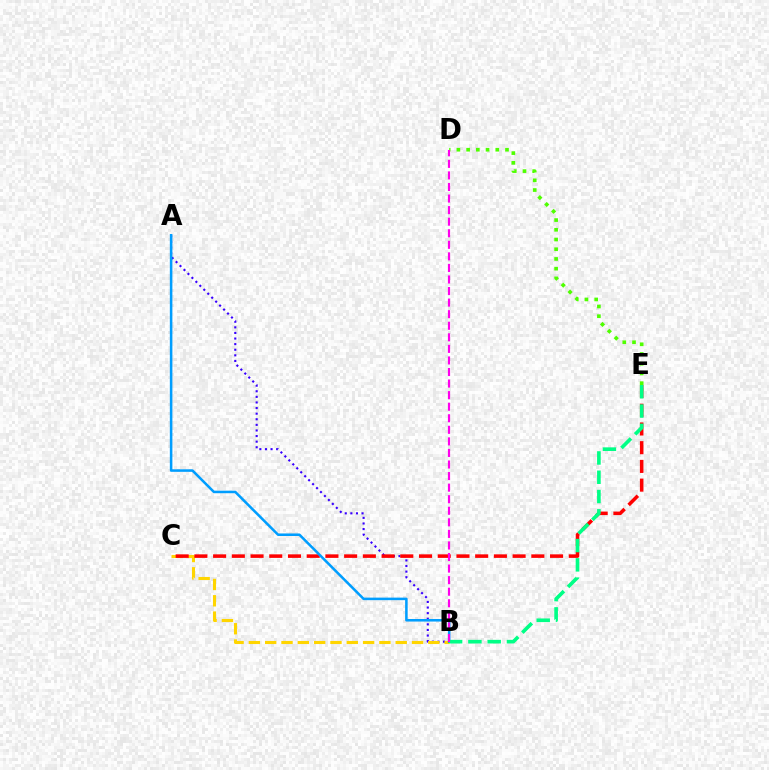{('A', 'B'): [{'color': '#3700ff', 'line_style': 'dotted', 'thickness': 1.52}, {'color': '#009eff', 'line_style': 'solid', 'thickness': 1.83}], ('B', 'C'): [{'color': '#ffd500', 'line_style': 'dashed', 'thickness': 2.22}], ('C', 'E'): [{'color': '#ff0000', 'line_style': 'dashed', 'thickness': 2.54}], ('D', 'E'): [{'color': '#4fff00', 'line_style': 'dotted', 'thickness': 2.64}], ('B', 'E'): [{'color': '#00ff86', 'line_style': 'dashed', 'thickness': 2.62}], ('B', 'D'): [{'color': '#ff00ed', 'line_style': 'dashed', 'thickness': 1.57}]}